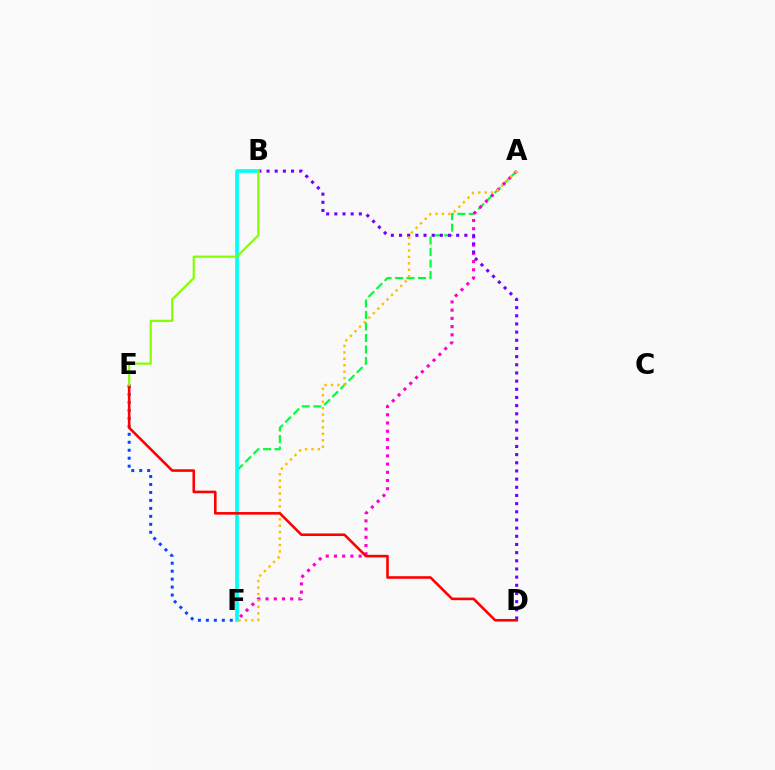{('A', 'F'): [{'color': '#00ff39', 'line_style': 'dashed', 'thickness': 1.56}, {'color': '#ff00cf', 'line_style': 'dotted', 'thickness': 2.23}, {'color': '#ffbd00', 'line_style': 'dotted', 'thickness': 1.75}], ('B', 'D'): [{'color': '#7200ff', 'line_style': 'dotted', 'thickness': 2.22}], ('B', 'F'): [{'color': '#00fff6', 'line_style': 'solid', 'thickness': 2.64}], ('E', 'F'): [{'color': '#004bff', 'line_style': 'dotted', 'thickness': 2.16}], ('D', 'E'): [{'color': '#ff0000', 'line_style': 'solid', 'thickness': 1.86}], ('B', 'E'): [{'color': '#84ff00', 'line_style': 'solid', 'thickness': 1.58}]}